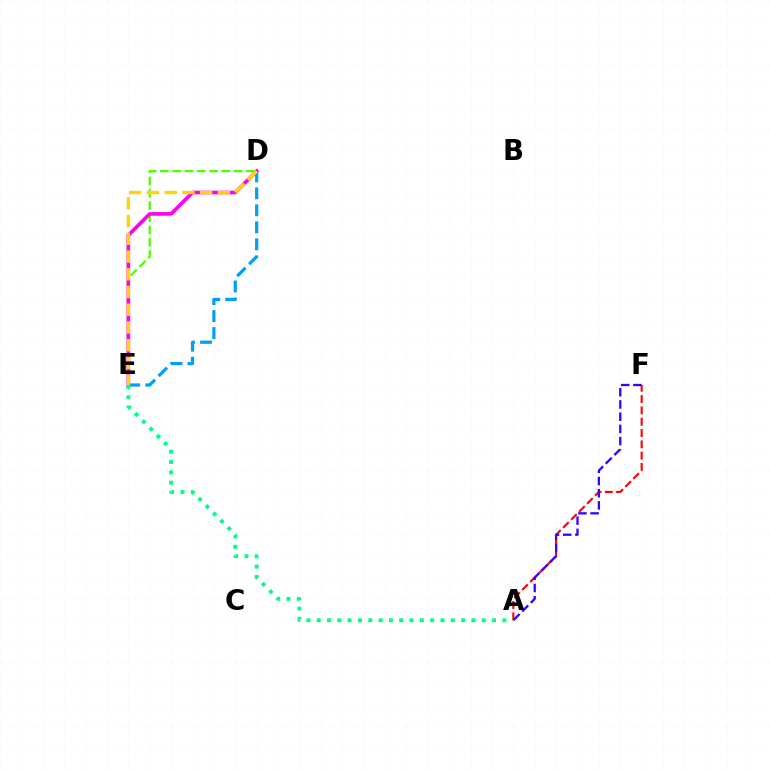{('A', 'F'): [{'color': '#ff0000', 'line_style': 'dashed', 'thickness': 1.54}, {'color': '#3700ff', 'line_style': 'dashed', 'thickness': 1.66}], ('D', 'E'): [{'color': '#4fff00', 'line_style': 'dashed', 'thickness': 1.67}, {'color': '#ff00ed', 'line_style': 'solid', 'thickness': 2.63}, {'color': '#009eff', 'line_style': 'dashed', 'thickness': 2.31}, {'color': '#ffd500', 'line_style': 'dashed', 'thickness': 2.41}], ('A', 'E'): [{'color': '#00ff86', 'line_style': 'dotted', 'thickness': 2.8}]}